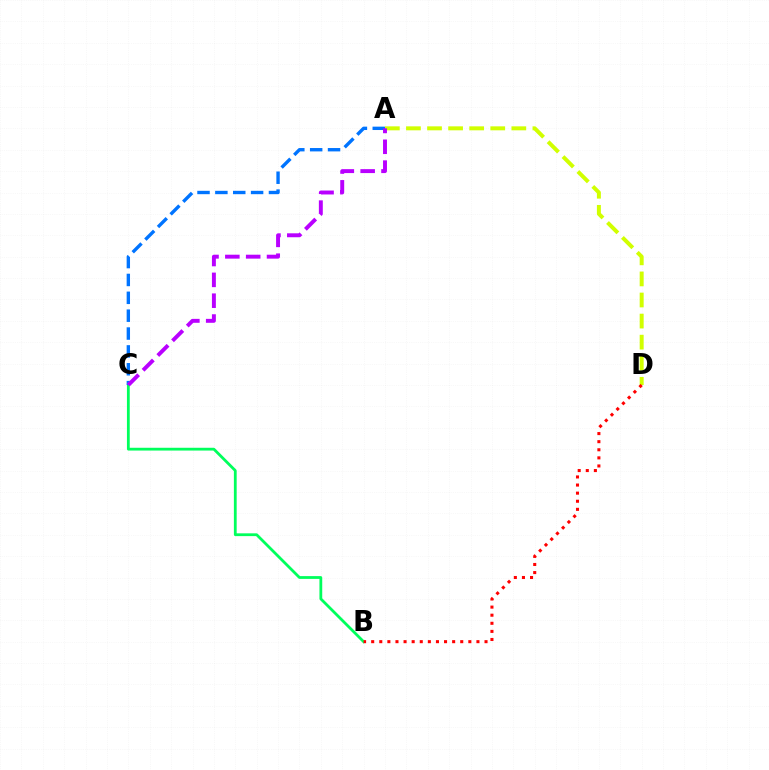{('A', 'D'): [{'color': '#d1ff00', 'line_style': 'dashed', 'thickness': 2.86}], ('B', 'C'): [{'color': '#00ff5c', 'line_style': 'solid', 'thickness': 2.01}], ('B', 'D'): [{'color': '#ff0000', 'line_style': 'dotted', 'thickness': 2.2}], ('A', 'C'): [{'color': '#0074ff', 'line_style': 'dashed', 'thickness': 2.43}, {'color': '#b900ff', 'line_style': 'dashed', 'thickness': 2.83}]}